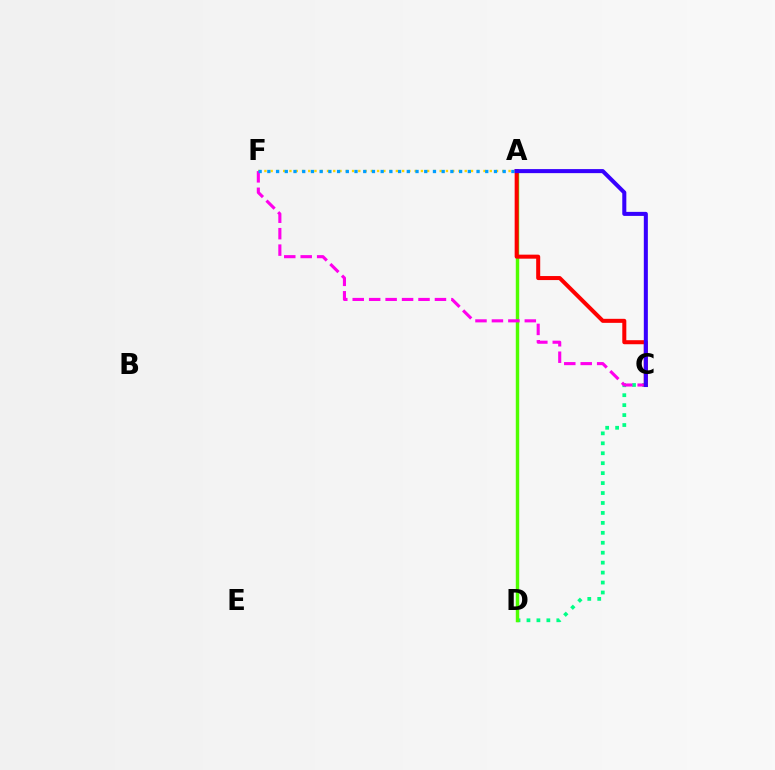{('A', 'F'): [{'color': '#ffd500', 'line_style': 'dotted', 'thickness': 1.7}, {'color': '#009eff', 'line_style': 'dotted', 'thickness': 2.37}], ('C', 'D'): [{'color': '#00ff86', 'line_style': 'dotted', 'thickness': 2.7}], ('A', 'D'): [{'color': '#4fff00', 'line_style': 'solid', 'thickness': 2.46}], ('C', 'F'): [{'color': '#ff00ed', 'line_style': 'dashed', 'thickness': 2.23}], ('A', 'C'): [{'color': '#ff0000', 'line_style': 'solid', 'thickness': 2.9}, {'color': '#3700ff', 'line_style': 'solid', 'thickness': 2.91}]}